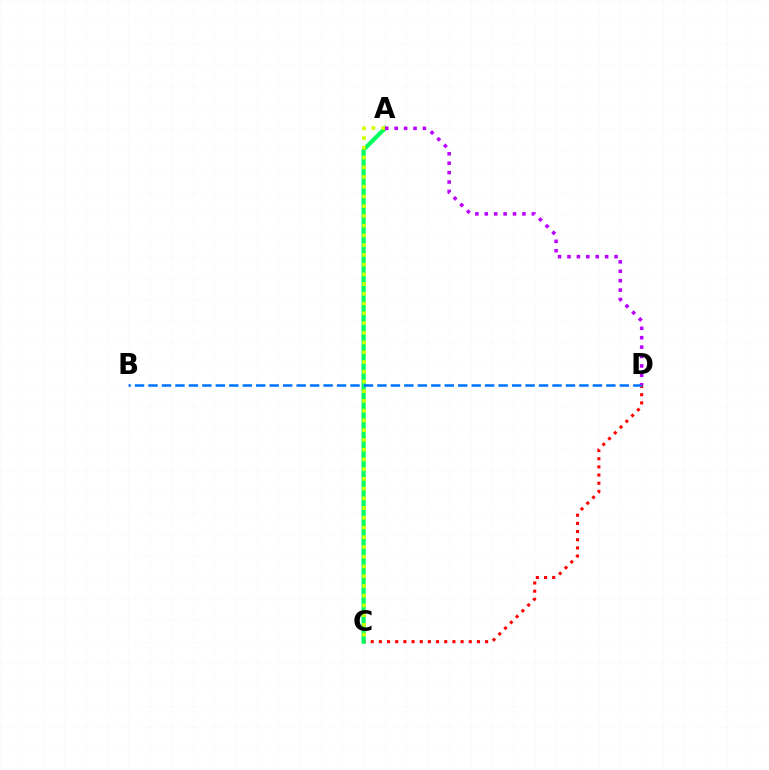{('C', 'D'): [{'color': '#ff0000', 'line_style': 'dotted', 'thickness': 2.22}], ('A', 'C'): [{'color': '#00ff5c', 'line_style': 'solid', 'thickness': 2.99}, {'color': '#d1ff00', 'line_style': 'dotted', 'thickness': 2.65}], ('B', 'D'): [{'color': '#0074ff', 'line_style': 'dashed', 'thickness': 1.83}], ('A', 'D'): [{'color': '#b900ff', 'line_style': 'dotted', 'thickness': 2.56}]}